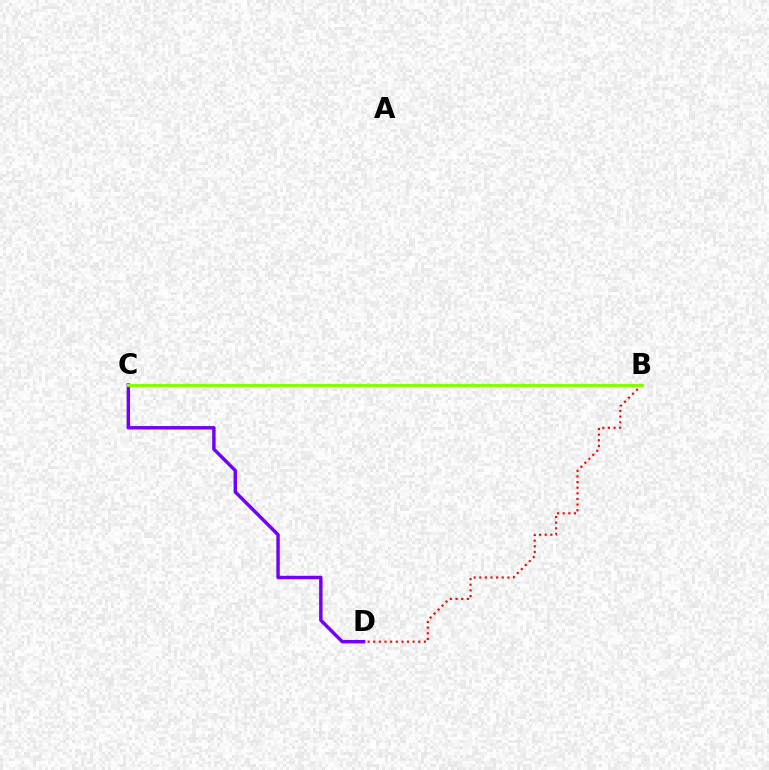{('B', 'D'): [{'color': '#ff0000', 'line_style': 'dotted', 'thickness': 1.53}], ('C', 'D'): [{'color': '#7200ff', 'line_style': 'solid', 'thickness': 2.47}], ('B', 'C'): [{'color': '#00fff6', 'line_style': 'dotted', 'thickness': 1.76}, {'color': '#84ff00', 'line_style': 'solid', 'thickness': 2.13}]}